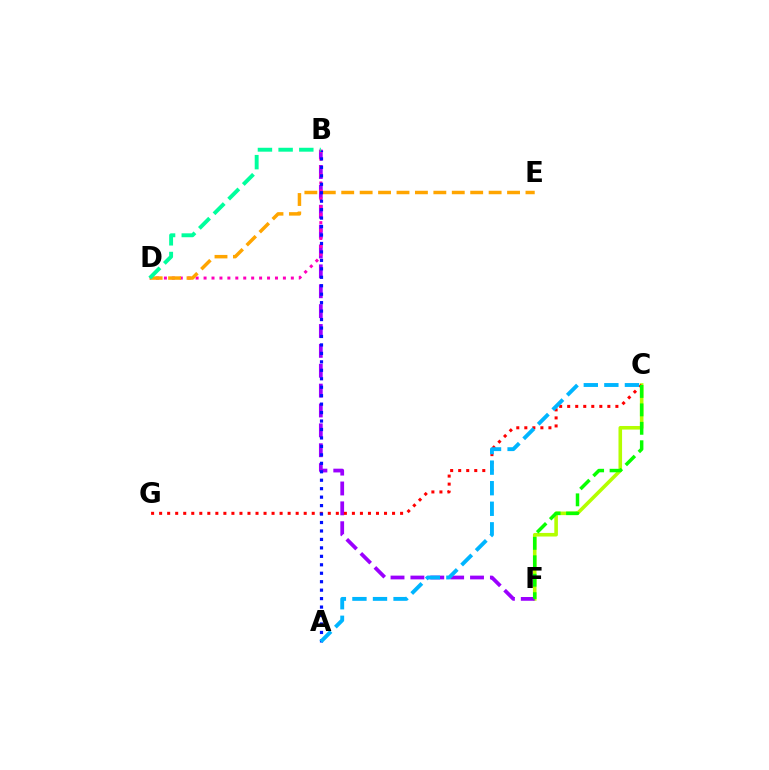{('C', 'F'): [{'color': '#b3ff00', 'line_style': 'solid', 'thickness': 2.58}, {'color': '#08ff00', 'line_style': 'dashed', 'thickness': 2.5}], ('B', 'F'): [{'color': '#9b00ff', 'line_style': 'dashed', 'thickness': 2.7}], ('B', 'D'): [{'color': '#ff00bd', 'line_style': 'dotted', 'thickness': 2.16}, {'color': '#00ff9d', 'line_style': 'dashed', 'thickness': 2.81}], ('C', 'G'): [{'color': '#ff0000', 'line_style': 'dotted', 'thickness': 2.18}], ('D', 'E'): [{'color': '#ffa500', 'line_style': 'dashed', 'thickness': 2.5}], ('A', 'B'): [{'color': '#0010ff', 'line_style': 'dotted', 'thickness': 2.3}], ('A', 'C'): [{'color': '#00b5ff', 'line_style': 'dashed', 'thickness': 2.79}]}